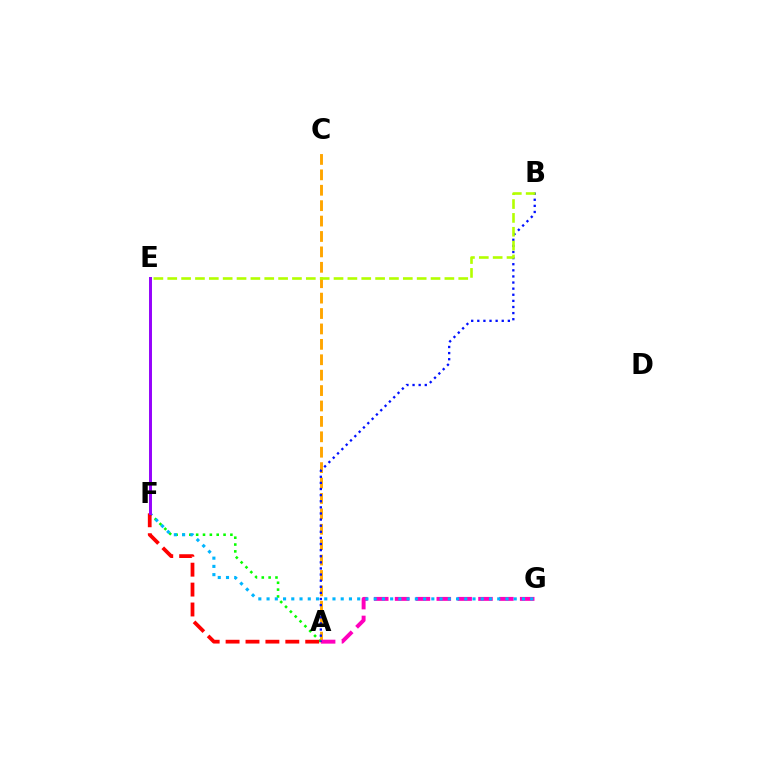{('A', 'C'): [{'color': '#ffa500', 'line_style': 'dashed', 'thickness': 2.09}], ('A', 'F'): [{'color': '#08ff00', 'line_style': 'dotted', 'thickness': 1.86}, {'color': '#ff0000', 'line_style': 'dashed', 'thickness': 2.7}], ('A', 'G'): [{'color': '#ff00bd', 'line_style': 'dashed', 'thickness': 2.83}], ('A', 'B'): [{'color': '#0010ff', 'line_style': 'dotted', 'thickness': 1.66}], ('F', 'G'): [{'color': '#00b5ff', 'line_style': 'dotted', 'thickness': 2.24}], ('E', 'F'): [{'color': '#00ff9d', 'line_style': 'solid', 'thickness': 2.14}, {'color': '#9b00ff', 'line_style': 'solid', 'thickness': 2.1}], ('B', 'E'): [{'color': '#b3ff00', 'line_style': 'dashed', 'thickness': 1.88}]}